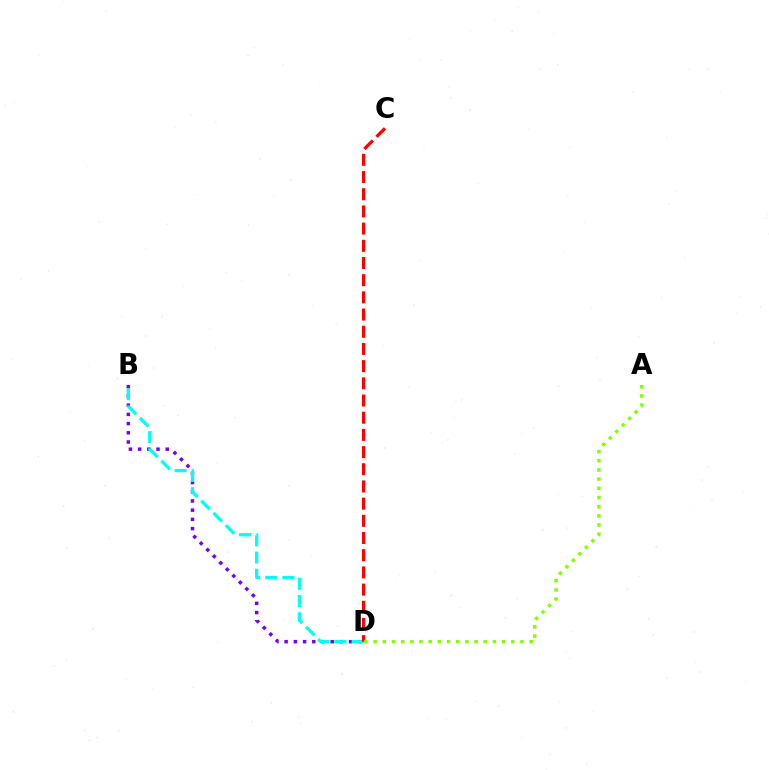{('B', 'D'): [{'color': '#7200ff', 'line_style': 'dotted', 'thickness': 2.5}, {'color': '#00fff6', 'line_style': 'dashed', 'thickness': 2.34}], ('C', 'D'): [{'color': '#ff0000', 'line_style': 'dashed', 'thickness': 2.34}], ('A', 'D'): [{'color': '#84ff00', 'line_style': 'dotted', 'thickness': 2.49}]}